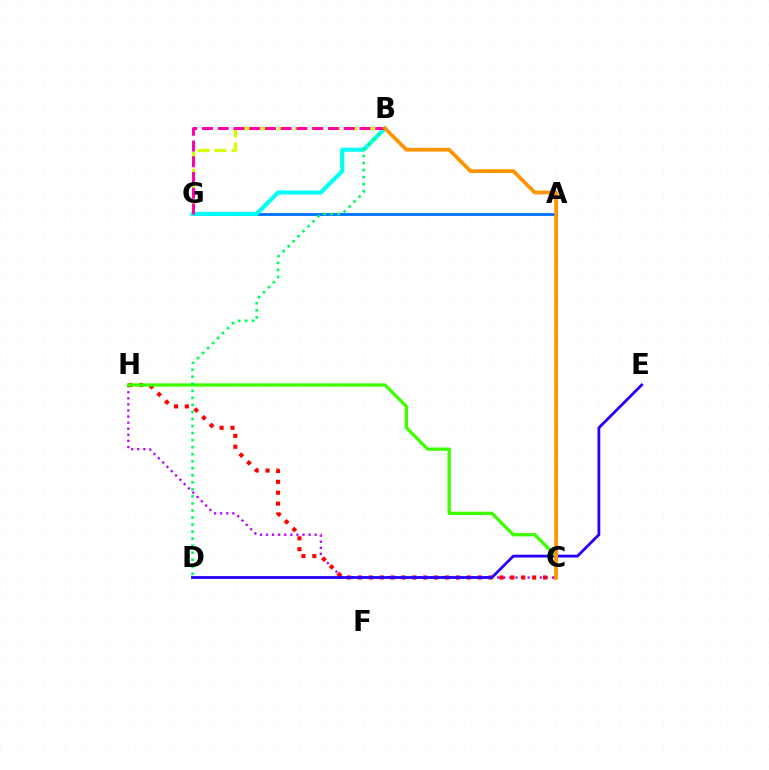{('C', 'H'): [{'color': '#b900ff', 'line_style': 'dotted', 'thickness': 1.65}, {'color': '#ff0000', 'line_style': 'dotted', 'thickness': 2.96}, {'color': '#3dff00', 'line_style': 'solid', 'thickness': 2.38}], ('D', 'E'): [{'color': '#2500ff', 'line_style': 'solid', 'thickness': 2.02}], ('A', 'G'): [{'color': '#0074ff', 'line_style': 'solid', 'thickness': 2.07}], ('B', 'G'): [{'color': '#00fff6', 'line_style': 'solid', 'thickness': 2.96}, {'color': '#d1ff00', 'line_style': 'dashed', 'thickness': 2.31}, {'color': '#ff00ac', 'line_style': 'dashed', 'thickness': 2.14}], ('B', 'D'): [{'color': '#00ff5c', 'line_style': 'dotted', 'thickness': 1.91}], ('B', 'C'): [{'color': '#ff9400', 'line_style': 'solid', 'thickness': 2.69}]}